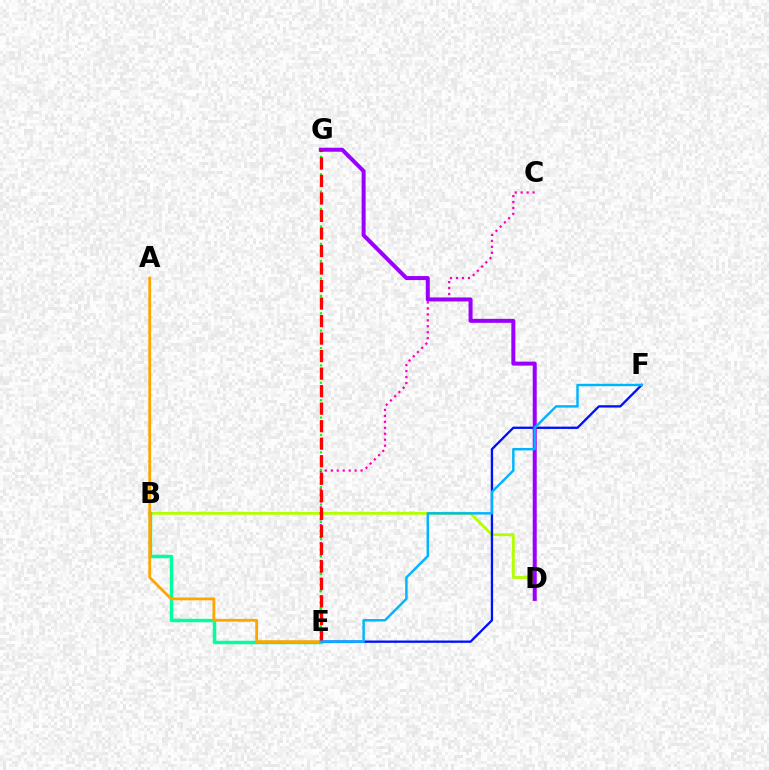{('B', 'D'): [{'color': '#b3ff00', 'line_style': 'solid', 'thickness': 2.02}], ('B', 'E'): [{'color': '#00ff9d', 'line_style': 'solid', 'thickness': 2.49}], ('C', 'E'): [{'color': '#ff00bd', 'line_style': 'dotted', 'thickness': 1.62}], ('E', 'F'): [{'color': '#0010ff', 'line_style': 'solid', 'thickness': 1.67}, {'color': '#00b5ff', 'line_style': 'solid', 'thickness': 1.76}], ('A', 'E'): [{'color': '#ffa500', 'line_style': 'solid', 'thickness': 2.01}], ('E', 'G'): [{'color': '#08ff00', 'line_style': 'dotted', 'thickness': 1.57}, {'color': '#ff0000', 'line_style': 'dashed', 'thickness': 2.38}], ('D', 'G'): [{'color': '#9b00ff', 'line_style': 'solid', 'thickness': 2.88}]}